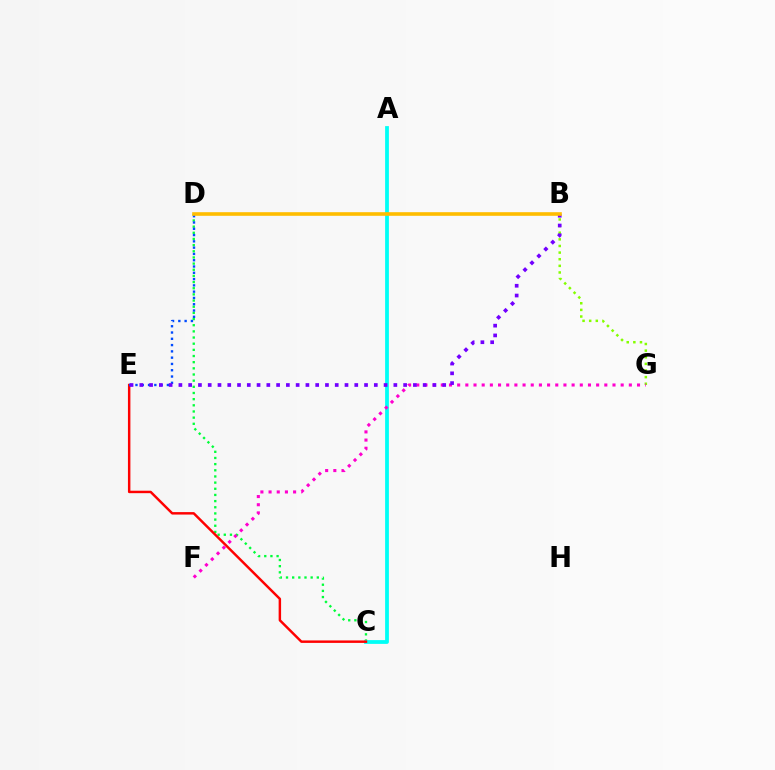{('C', 'D'): [{'color': '#00ff39', 'line_style': 'dotted', 'thickness': 1.67}], ('A', 'C'): [{'color': '#00fff6', 'line_style': 'solid', 'thickness': 2.72}], ('B', 'G'): [{'color': '#84ff00', 'line_style': 'dotted', 'thickness': 1.8}], ('C', 'E'): [{'color': '#ff0000', 'line_style': 'solid', 'thickness': 1.77}], ('D', 'E'): [{'color': '#004bff', 'line_style': 'dotted', 'thickness': 1.71}], ('F', 'G'): [{'color': '#ff00cf', 'line_style': 'dotted', 'thickness': 2.22}], ('B', 'E'): [{'color': '#7200ff', 'line_style': 'dotted', 'thickness': 2.65}], ('B', 'D'): [{'color': '#ffbd00', 'line_style': 'solid', 'thickness': 2.61}]}